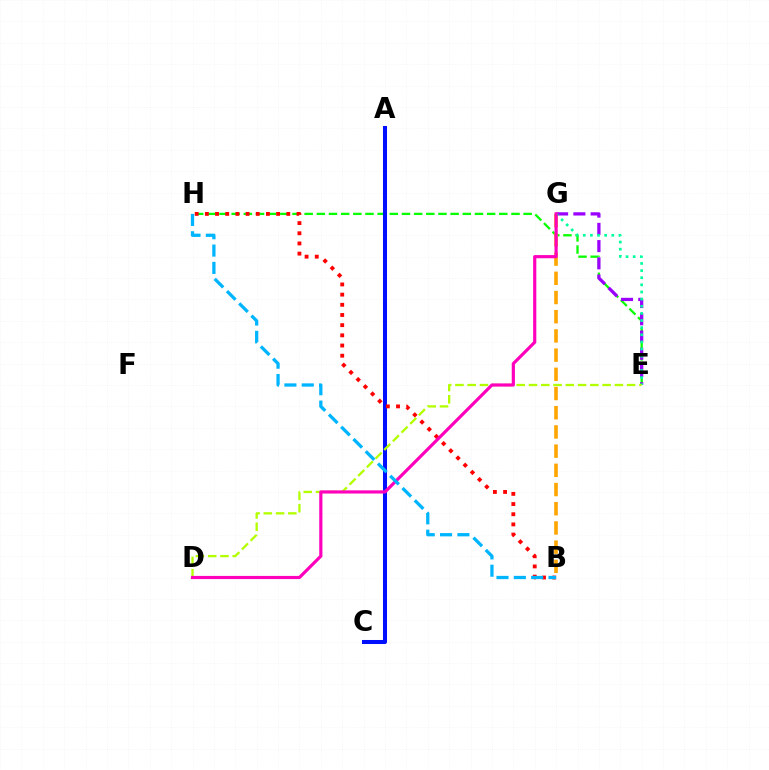{('E', 'H'): [{'color': '#08ff00', 'line_style': 'dashed', 'thickness': 1.65}], ('B', 'G'): [{'color': '#ffa500', 'line_style': 'dashed', 'thickness': 2.61}], ('A', 'C'): [{'color': '#0010ff', 'line_style': 'solid', 'thickness': 2.91}], ('B', 'H'): [{'color': '#ff0000', 'line_style': 'dotted', 'thickness': 2.77}, {'color': '#00b5ff', 'line_style': 'dashed', 'thickness': 2.36}], ('E', 'G'): [{'color': '#9b00ff', 'line_style': 'dashed', 'thickness': 2.34}, {'color': '#00ff9d', 'line_style': 'dotted', 'thickness': 1.94}], ('D', 'E'): [{'color': '#b3ff00', 'line_style': 'dashed', 'thickness': 1.67}], ('D', 'G'): [{'color': '#ff00bd', 'line_style': 'solid', 'thickness': 2.29}]}